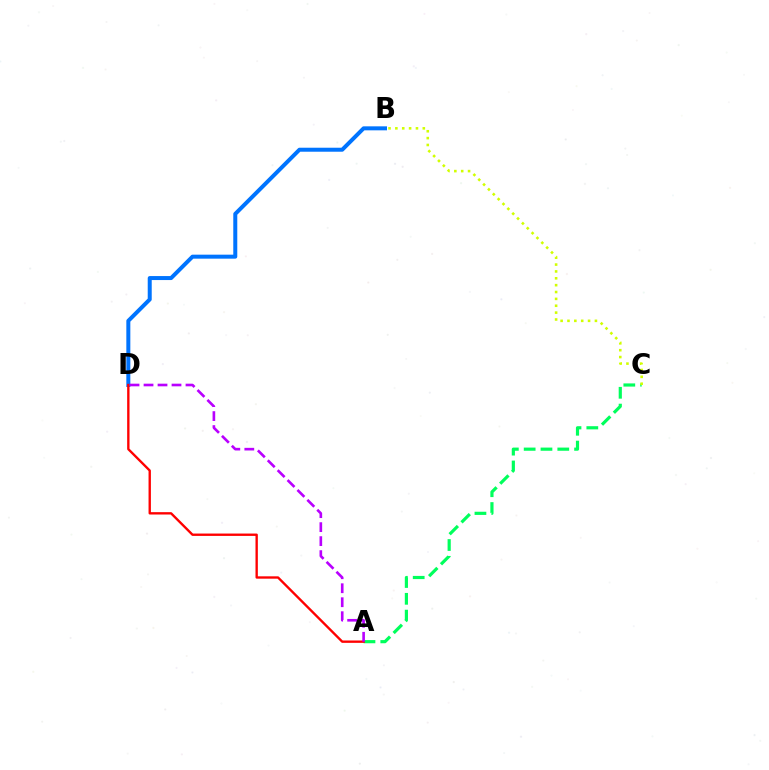{('A', 'C'): [{'color': '#00ff5c', 'line_style': 'dashed', 'thickness': 2.28}], ('B', 'C'): [{'color': '#d1ff00', 'line_style': 'dotted', 'thickness': 1.86}], ('B', 'D'): [{'color': '#0074ff', 'line_style': 'solid', 'thickness': 2.88}], ('A', 'D'): [{'color': '#ff0000', 'line_style': 'solid', 'thickness': 1.7}, {'color': '#b900ff', 'line_style': 'dashed', 'thickness': 1.9}]}